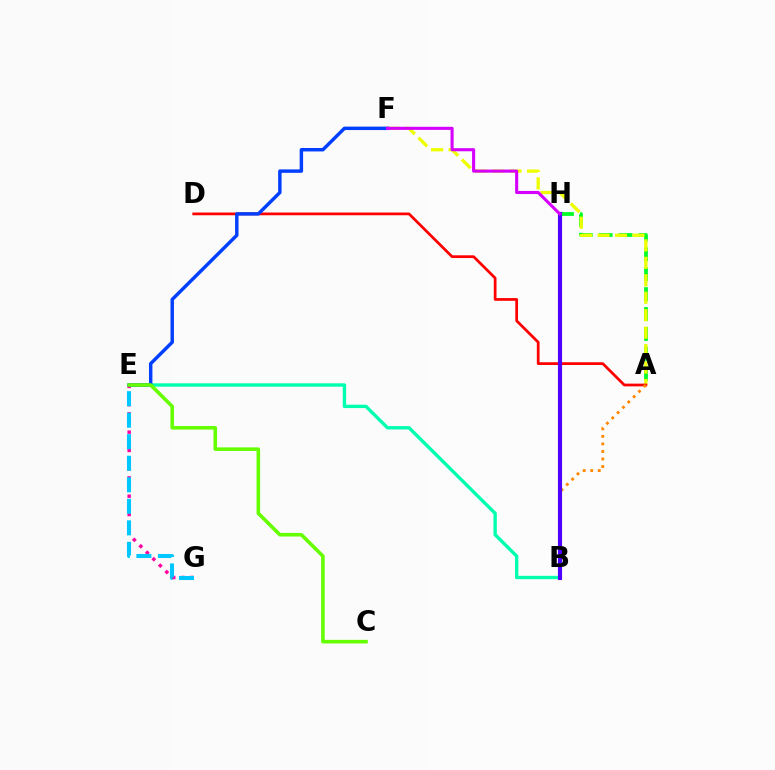{('E', 'G'): [{'color': '#ff00a0', 'line_style': 'dotted', 'thickness': 2.49}, {'color': '#00c7ff', 'line_style': 'dashed', 'thickness': 2.92}], ('A', 'H'): [{'color': '#00ff27', 'line_style': 'dashed', 'thickness': 2.7}], ('A', 'F'): [{'color': '#eeff00', 'line_style': 'dashed', 'thickness': 2.37}], ('A', 'D'): [{'color': '#ff0000', 'line_style': 'solid', 'thickness': 1.97}], ('A', 'B'): [{'color': '#ff8800', 'line_style': 'dotted', 'thickness': 2.05}], ('B', 'E'): [{'color': '#00ffaf', 'line_style': 'solid', 'thickness': 2.42}], ('E', 'F'): [{'color': '#003fff', 'line_style': 'solid', 'thickness': 2.48}], ('B', 'H'): [{'color': '#4f00ff', 'line_style': 'solid', 'thickness': 2.97}], ('C', 'E'): [{'color': '#66ff00', 'line_style': 'solid', 'thickness': 2.58}], ('F', 'H'): [{'color': '#d600ff', 'line_style': 'solid', 'thickness': 2.22}]}